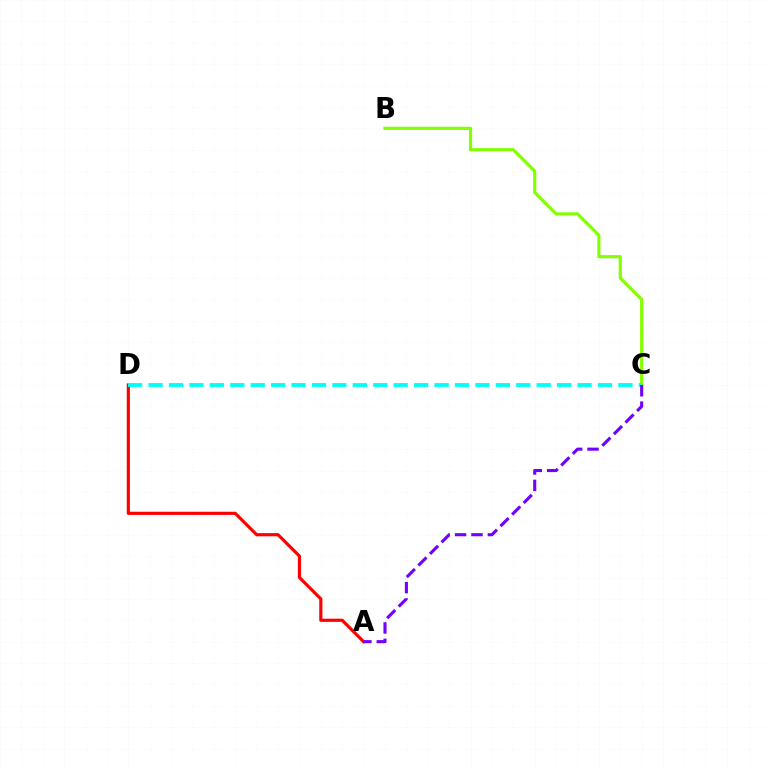{('A', 'D'): [{'color': '#ff0000', 'line_style': 'solid', 'thickness': 2.28}], ('B', 'C'): [{'color': '#84ff00', 'line_style': 'solid', 'thickness': 2.28}], ('C', 'D'): [{'color': '#00fff6', 'line_style': 'dashed', 'thickness': 2.78}], ('A', 'C'): [{'color': '#7200ff', 'line_style': 'dashed', 'thickness': 2.23}]}